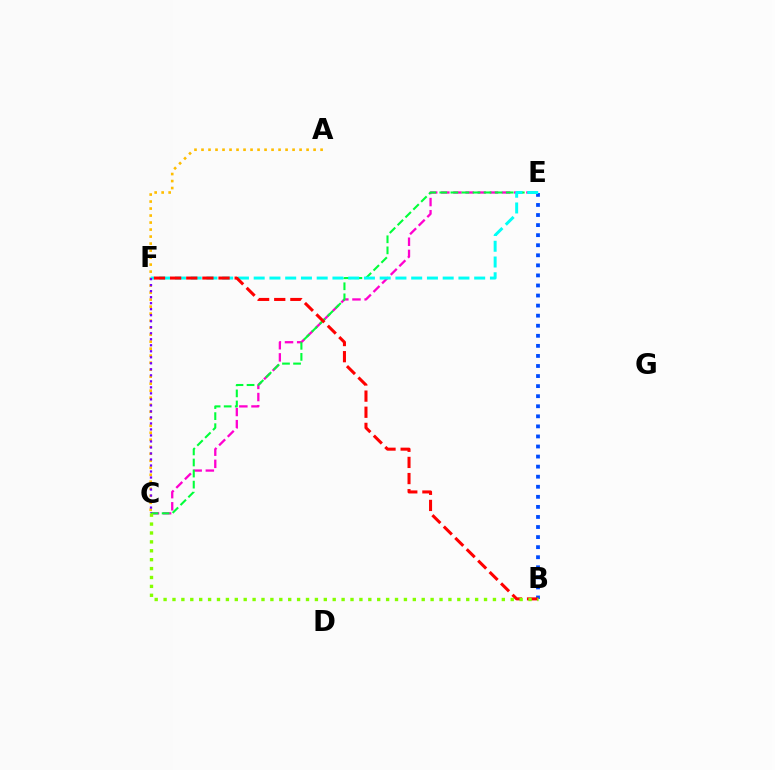{('B', 'E'): [{'color': '#004bff', 'line_style': 'dotted', 'thickness': 2.73}], ('C', 'E'): [{'color': '#ff00cf', 'line_style': 'dashed', 'thickness': 1.65}, {'color': '#00ff39', 'line_style': 'dashed', 'thickness': 1.5}], ('A', 'C'): [{'color': '#ffbd00', 'line_style': 'dotted', 'thickness': 1.9}], ('E', 'F'): [{'color': '#00fff6', 'line_style': 'dashed', 'thickness': 2.14}], ('C', 'F'): [{'color': '#7200ff', 'line_style': 'dotted', 'thickness': 1.63}], ('B', 'F'): [{'color': '#ff0000', 'line_style': 'dashed', 'thickness': 2.19}], ('B', 'C'): [{'color': '#84ff00', 'line_style': 'dotted', 'thickness': 2.42}]}